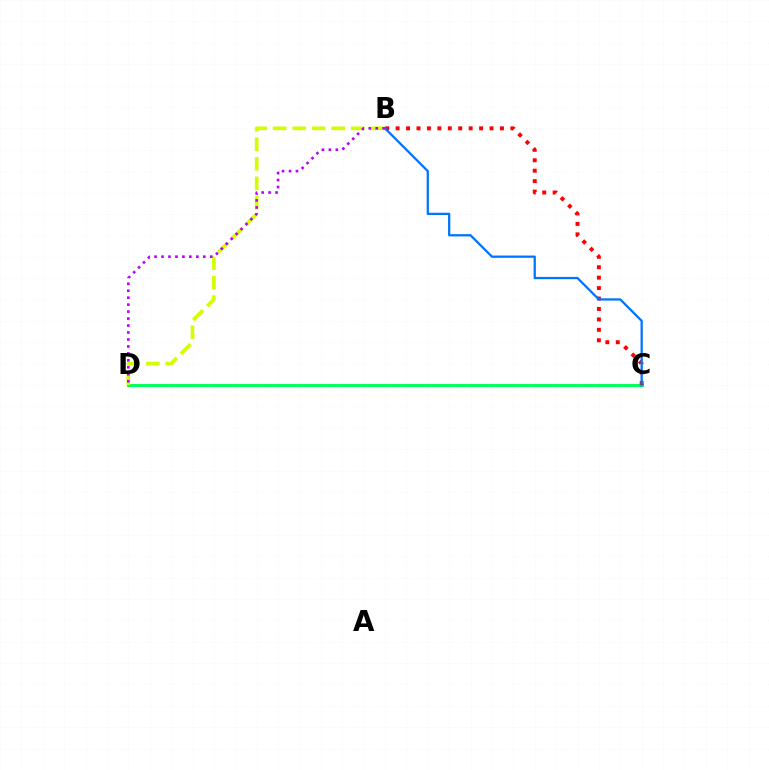{('C', 'D'): [{'color': '#00ff5c', 'line_style': 'solid', 'thickness': 2.13}], ('B', 'D'): [{'color': '#d1ff00', 'line_style': 'dashed', 'thickness': 2.65}, {'color': '#b900ff', 'line_style': 'dotted', 'thickness': 1.89}], ('B', 'C'): [{'color': '#ff0000', 'line_style': 'dotted', 'thickness': 2.83}, {'color': '#0074ff', 'line_style': 'solid', 'thickness': 1.64}]}